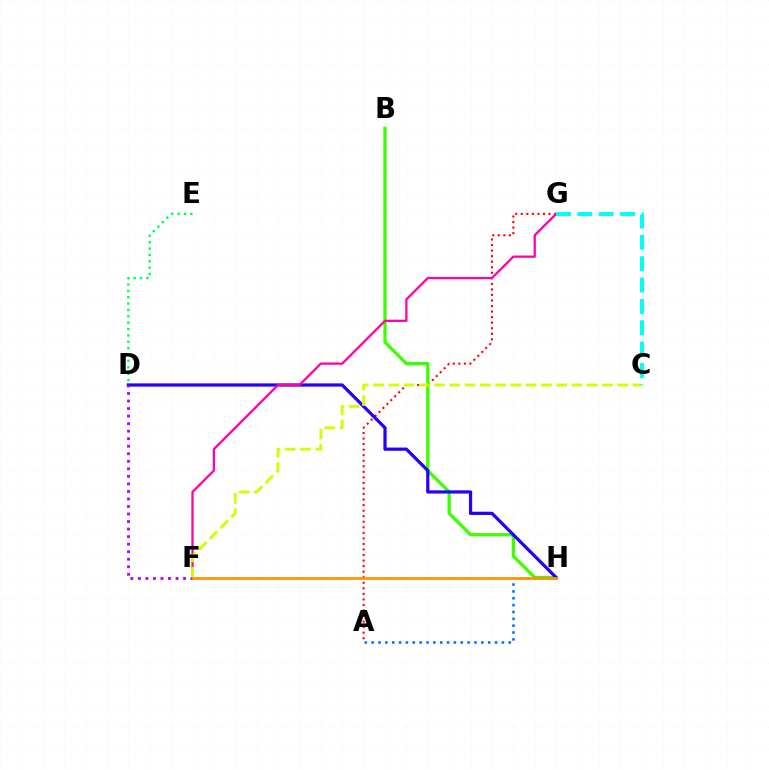{('A', 'G'): [{'color': '#ff0000', 'line_style': 'dotted', 'thickness': 1.51}], ('B', 'H'): [{'color': '#3dff00', 'line_style': 'solid', 'thickness': 2.37}], ('D', 'H'): [{'color': '#2500ff', 'line_style': 'solid', 'thickness': 2.32}], ('F', 'G'): [{'color': '#ff00ac', 'line_style': 'solid', 'thickness': 1.64}], ('A', 'H'): [{'color': '#0074ff', 'line_style': 'dotted', 'thickness': 1.86}], ('D', 'F'): [{'color': '#b900ff', 'line_style': 'dotted', 'thickness': 2.05}], ('F', 'H'): [{'color': '#ff9400', 'line_style': 'solid', 'thickness': 1.97}], ('D', 'E'): [{'color': '#00ff5c', 'line_style': 'dotted', 'thickness': 1.73}], ('C', 'F'): [{'color': '#d1ff00', 'line_style': 'dashed', 'thickness': 2.07}], ('C', 'G'): [{'color': '#00fff6', 'line_style': 'dashed', 'thickness': 2.9}]}